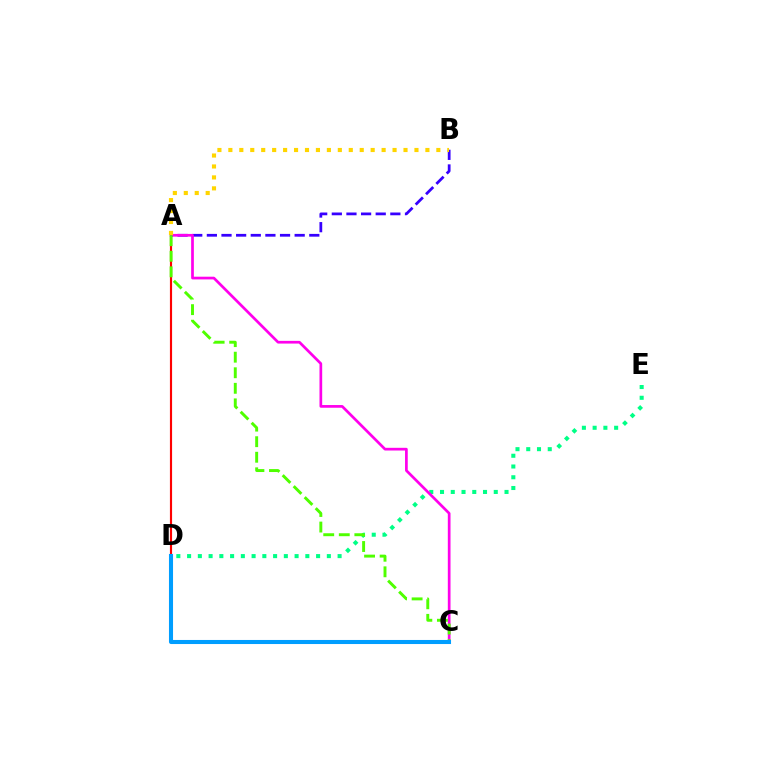{('A', 'D'): [{'color': '#ff0000', 'line_style': 'solid', 'thickness': 1.55}], ('A', 'B'): [{'color': '#3700ff', 'line_style': 'dashed', 'thickness': 1.99}, {'color': '#ffd500', 'line_style': 'dotted', 'thickness': 2.97}], ('D', 'E'): [{'color': '#00ff86', 'line_style': 'dotted', 'thickness': 2.92}], ('A', 'C'): [{'color': '#ff00ed', 'line_style': 'solid', 'thickness': 1.95}, {'color': '#4fff00', 'line_style': 'dashed', 'thickness': 2.11}], ('C', 'D'): [{'color': '#009eff', 'line_style': 'solid', 'thickness': 2.93}]}